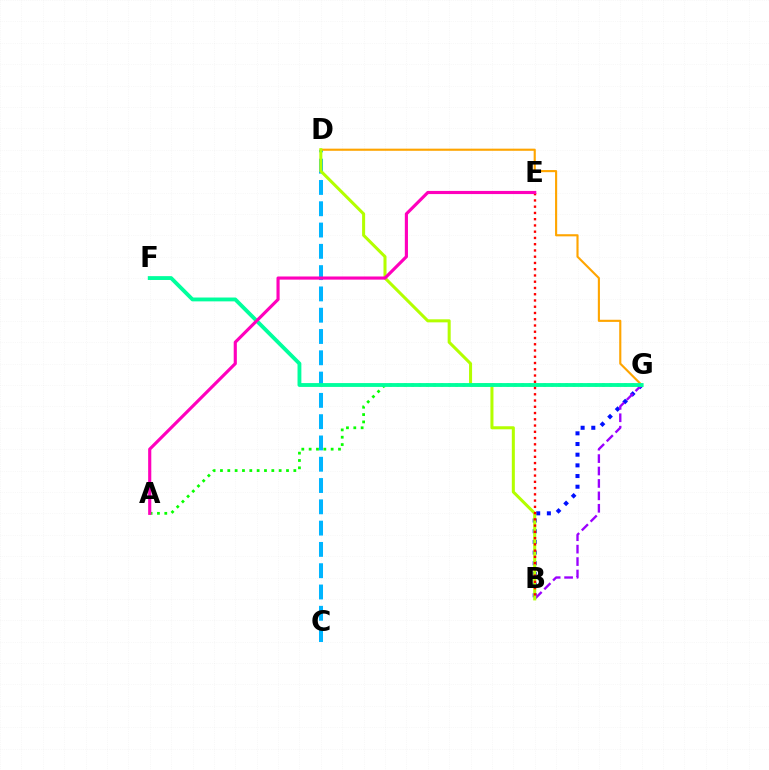{('B', 'G'): [{'color': '#0010ff', 'line_style': 'dotted', 'thickness': 2.9}, {'color': '#9b00ff', 'line_style': 'dashed', 'thickness': 1.69}], ('C', 'D'): [{'color': '#00b5ff', 'line_style': 'dashed', 'thickness': 2.89}], ('A', 'G'): [{'color': '#08ff00', 'line_style': 'dotted', 'thickness': 1.99}], ('D', 'G'): [{'color': '#ffa500', 'line_style': 'solid', 'thickness': 1.53}], ('B', 'D'): [{'color': '#b3ff00', 'line_style': 'solid', 'thickness': 2.19}], ('F', 'G'): [{'color': '#00ff9d', 'line_style': 'solid', 'thickness': 2.77}], ('B', 'E'): [{'color': '#ff0000', 'line_style': 'dotted', 'thickness': 1.7}], ('A', 'E'): [{'color': '#ff00bd', 'line_style': 'solid', 'thickness': 2.26}]}